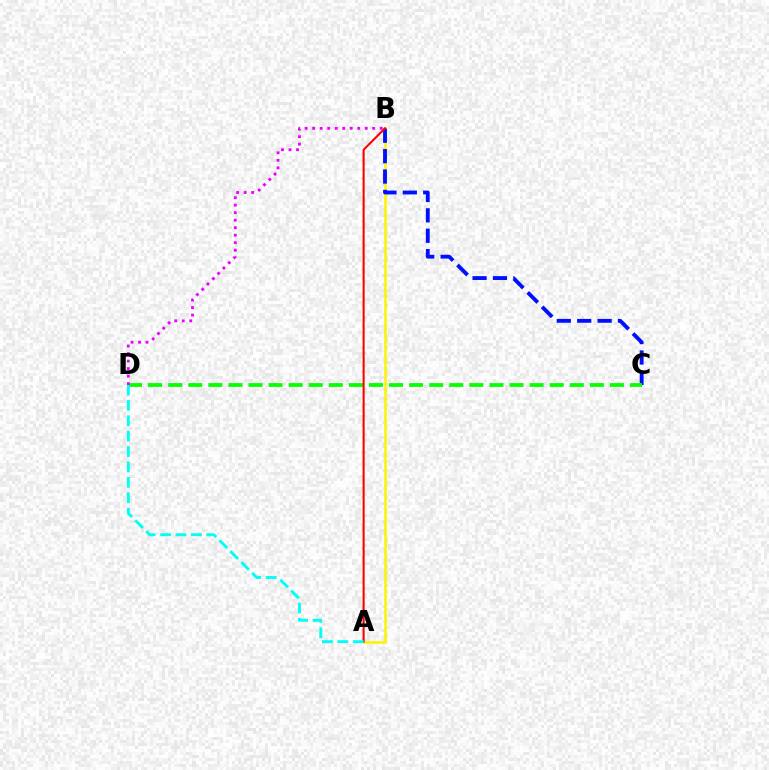{('A', 'B'): [{'color': '#fcf500', 'line_style': 'solid', 'thickness': 1.84}, {'color': '#ff0000', 'line_style': 'solid', 'thickness': 1.5}], ('B', 'C'): [{'color': '#0010ff', 'line_style': 'dashed', 'thickness': 2.77}], ('C', 'D'): [{'color': '#08ff00', 'line_style': 'dashed', 'thickness': 2.73}], ('B', 'D'): [{'color': '#ee00ff', 'line_style': 'dotted', 'thickness': 2.04}], ('A', 'D'): [{'color': '#00fff6', 'line_style': 'dashed', 'thickness': 2.09}]}